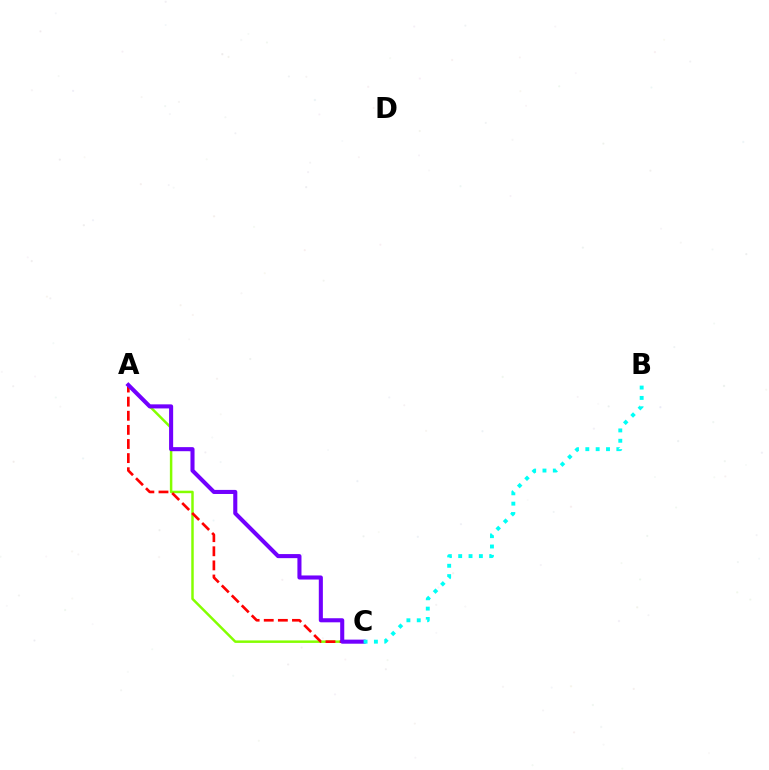{('A', 'C'): [{'color': '#84ff00', 'line_style': 'solid', 'thickness': 1.79}, {'color': '#ff0000', 'line_style': 'dashed', 'thickness': 1.92}, {'color': '#7200ff', 'line_style': 'solid', 'thickness': 2.93}], ('B', 'C'): [{'color': '#00fff6', 'line_style': 'dotted', 'thickness': 2.81}]}